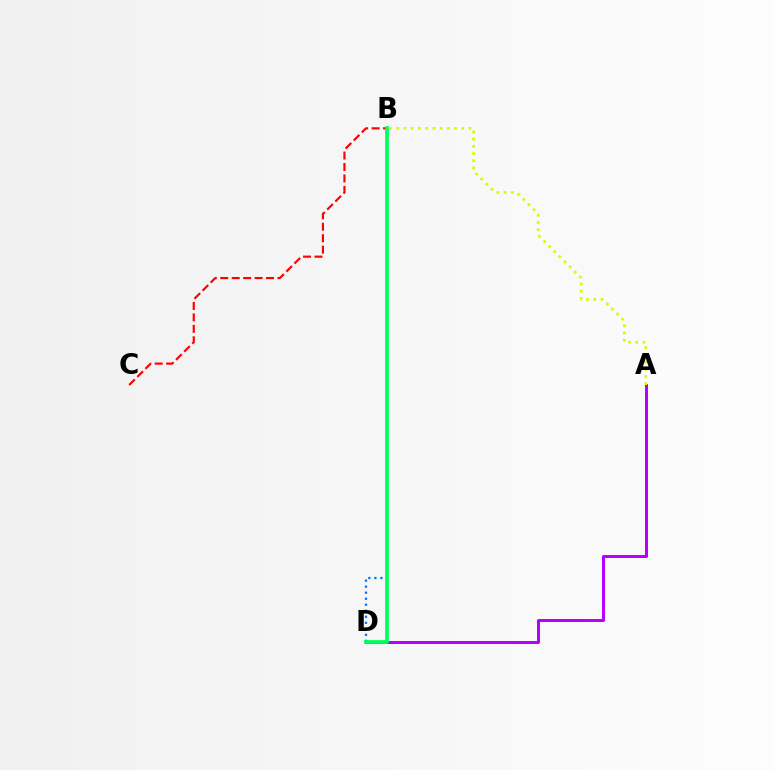{('B', 'C'): [{'color': '#ff0000', 'line_style': 'dashed', 'thickness': 1.56}], ('A', 'D'): [{'color': '#b900ff', 'line_style': 'solid', 'thickness': 2.16}], ('B', 'D'): [{'color': '#0074ff', 'line_style': 'dotted', 'thickness': 1.64}, {'color': '#00ff5c', 'line_style': 'solid', 'thickness': 2.69}], ('A', 'B'): [{'color': '#d1ff00', 'line_style': 'dotted', 'thickness': 1.96}]}